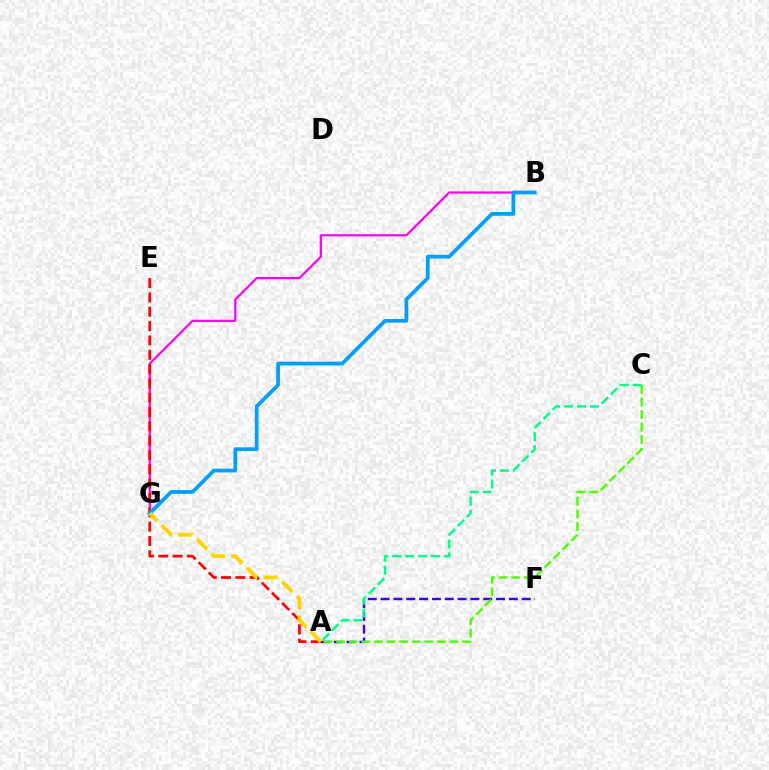{('A', 'F'): [{'color': '#3700ff', 'line_style': 'dashed', 'thickness': 1.74}], ('A', 'C'): [{'color': '#00ff86', 'line_style': 'dashed', 'thickness': 1.75}, {'color': '#4fff00', 'line_style': 'dashed', 'thickness': 1.71}], ('B', 'G'): [{'color': '#ff00ed', 'line_style': 'solid', 'thickness': 1.58}, {'color': '#009eff', 'line_style': 'solid', 'thickness': 2.68}], ('A', 'E'): [{'color': '#ff0000', 'line_style': 'dashed', 'thickness': 1.95}], ('A', 'G'): [{'color': '#ffd500', 'line_style': 'dashed', 'thickness': 2.79}]}